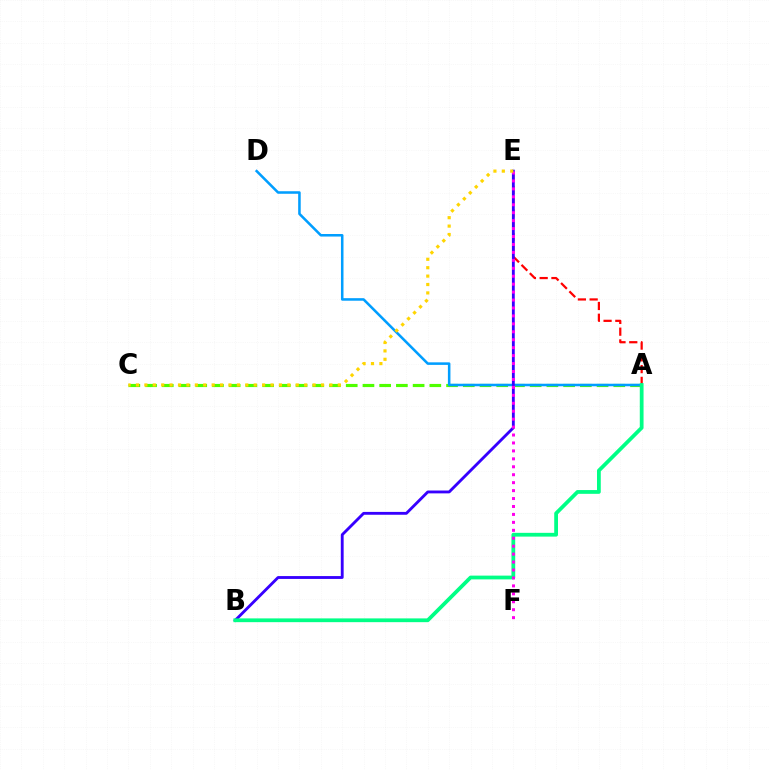{('A', 'C'): [{'color': '#4fff00', 'line_style': 'dashed', 'thickness': 2.27}], ('A', 'E'): [{'color': '#ff0000', 'line_style': 'dashed', 'thickness': 1.6}], ('A', 'D'): [{'color': '#009eff', 'line_style': 'solid', 'thickness': 1.83}], ('B', 'E'): [{'color': '#3700ff', 'line_style': 'solid', 'thickness': 2.05}], ('A', 'B'): [{'color': '#00ff86', 'line_style': 'solid', 'thickness': 2.71}], ('E', 'F'): [{'color': '#ff00ed', 'line_style': 'dotted', 'thickness': 2.16}], ('C', 'E'): [{'color': '#ffd500', 'line_style': 'dotted', 'thickness': 2.28}]}